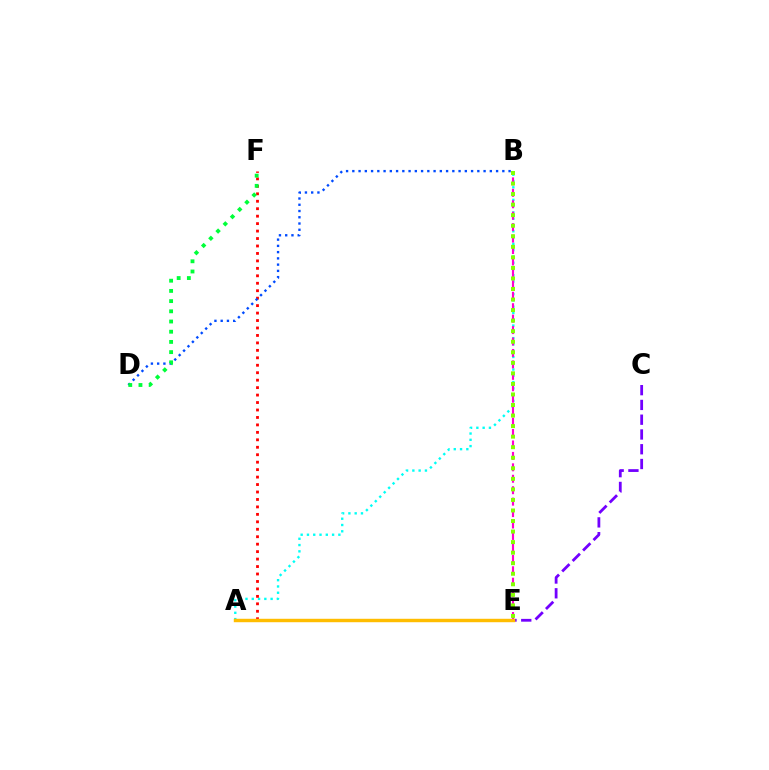{('A', 'B'): [{'color': '#00fff6', 'line_style': 'dotted', 'thickness': 1.71}], ('A', 'F'): [{'color': '#ff0000', 'line_style': 'dotted', 'thickness': 2.03}], ('B', 'E'): [{'color': '#ff00cf', 'line_style': 'dashed', 'thickness': 1.55}, {'color': '#84ff00', 'line_style': 'dotted', 'thickness': 2.87}], ('C', 'E'): [{'color': '#7200ff', 'line_style': 'dashed', 'thickness': 2.01}], ('A', 'E'): [{'color': '#ffbd00', 'line_style': 'solid', 'thickness': 2.47}], ('B', 'D'): [{'color': '#004bff', 'line_style': 'dotted', 'thickness': 1.7}], ('D', 'F'): [{'color': '#00ff39', 'line_style': 'dotted', 'thickness': 2.77}]}